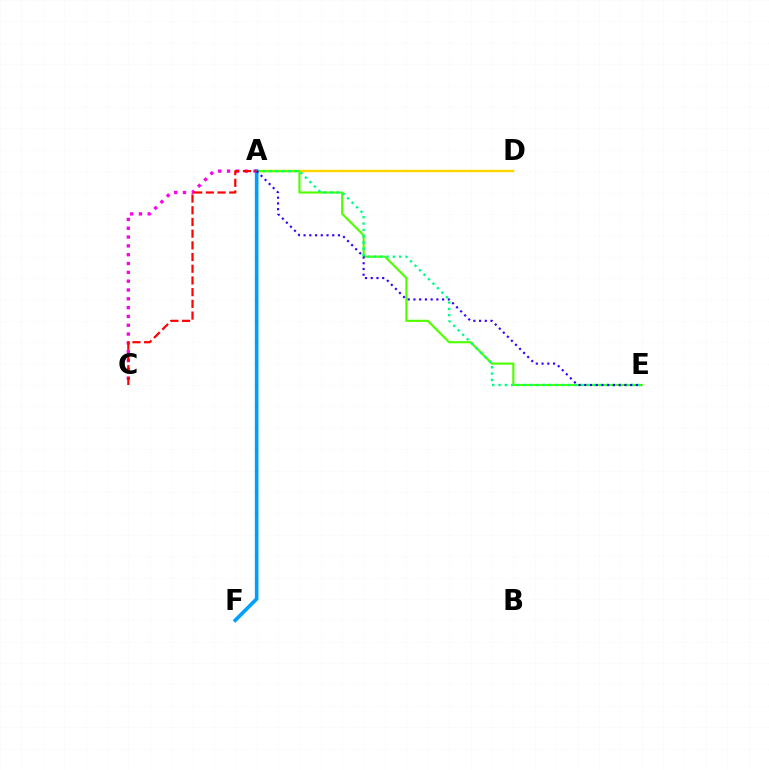{('A', 'D'): [{'color': '#ffd500', 'line_style': 'solid', 'thickness': 1.75}], ('A', 'E'): [{'color': '#4fff00', 'line_style': 'solid', 'thickness': 1.54}, {'color': '#00ff86', 'line_style': 'dotted', 'thickness': 1.72}, {'color': '#3700ff', 'line_style': 'dotted', 'thickness': 1.56}], ('A', 'C'): [{'color': '#ff00ed', 'line_style': 'dotted', 'thickness': 2.4}, {'color': '#ff0000', 'line_style': 'dashed', 'thickness': 1.59}], ('A', 'F'): [{'color': '#009eff', 'line_style': 'solid', 'thickness': 2.62}]}